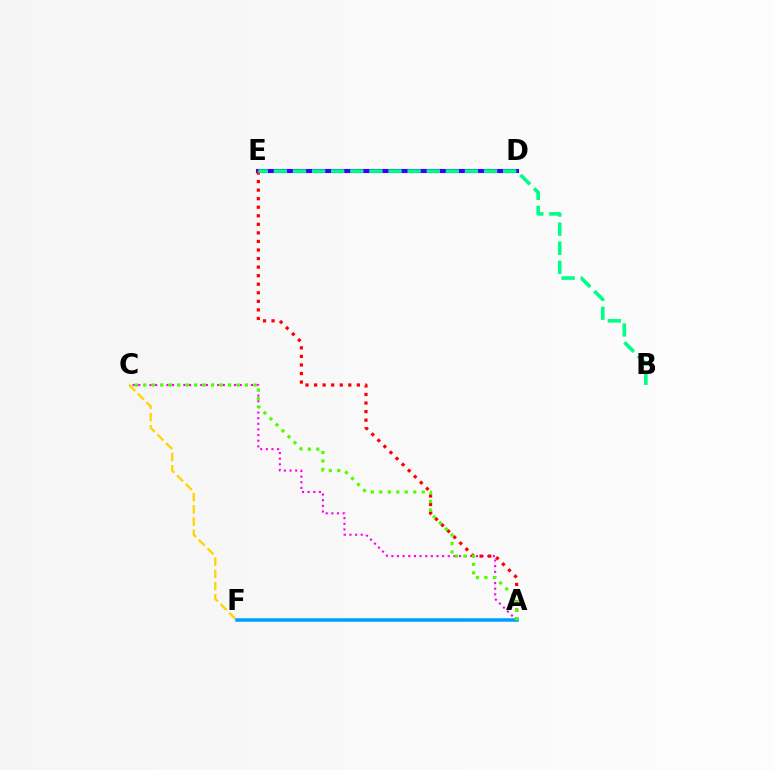{('D', 'E'): [{'color': '#3700ff', 'line_style': 'solid', 'thickness': 2.97}], ('A', 'C'): [{'color': '#ff00ed', 'line_style': 'dotted', 'thickness': 1.53}, {'color': '#4fff00', 'line_style': 'dotted', 'thickness': 2.3}], ('A', 'E'): [{'color': '#ff0000', 'line_style': 'dotted', 'thickness': 2.32}], ('C', 'F'): [{'color': '#ffd500', 'line_style': 'dashed', 'thickness': 1.66}], ('A', 'F'): [{'color': '#009eff', 'line_style': 'solid', 'thickness': 2.53}], ('B', 'E'): [{'color': '#00ff86', 'line_style': 'dashed', 'thickness': 2.6}]}